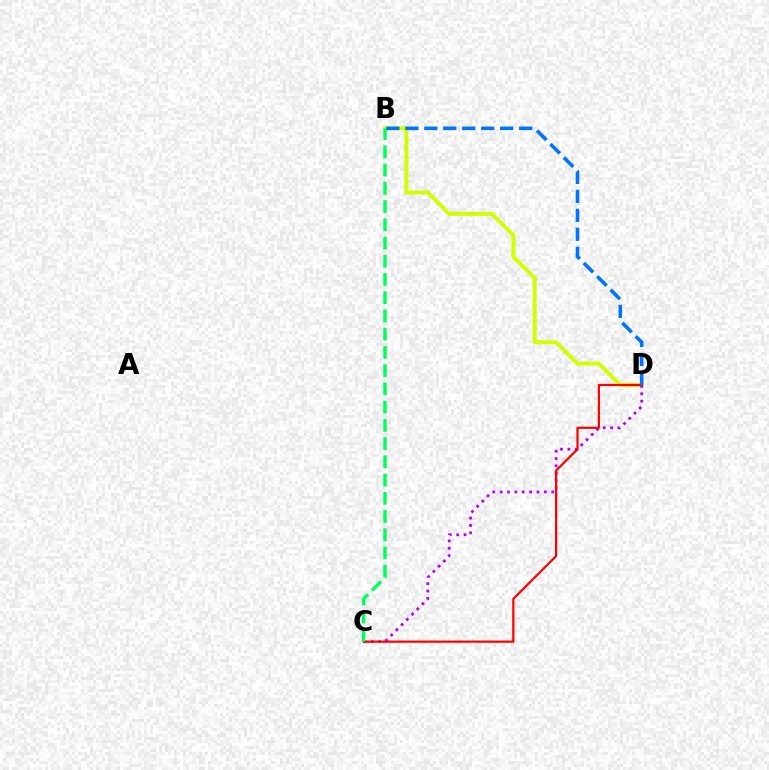{('B', 'D'): [{'color': '#d1ff00', 'line_style': 'solid', 'thickness': 2.83}, {'color': '#0074ff', 'line_style': 'dashed', 'thickness': 2.58}], ('C', 'D'): [{'color': '#b900ff', 'line_style': 'dotted', 'thickness': 2.0}, {'color': '#ff0000', 'line_style': 'solid', 'thickness': 1.58}], ('B', 'C'): [{'color': '#00ff5c', 'line_style': 'dashed', 'thickness': 2.48}]}